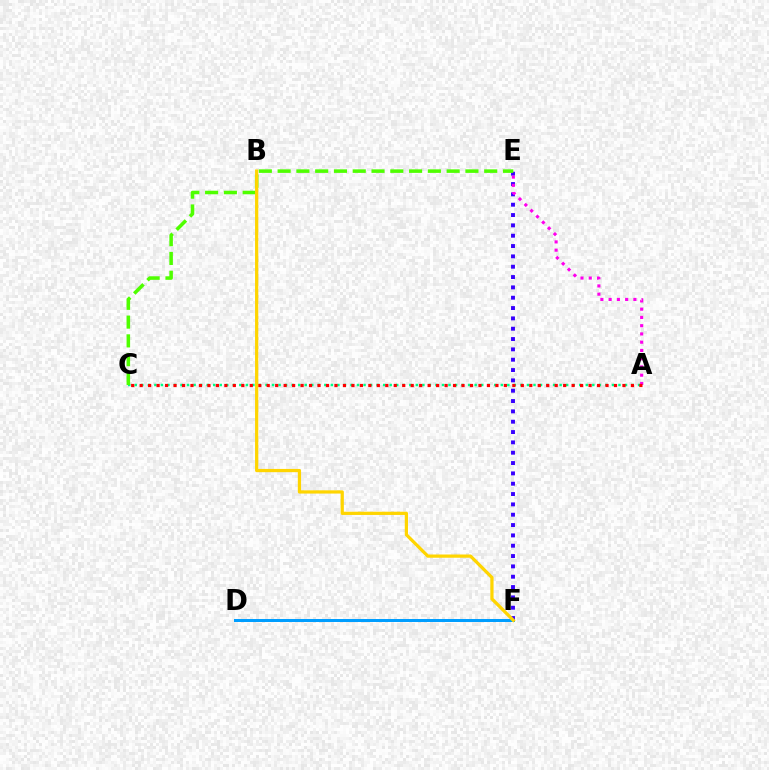{('D', 'F'): [{'color': '#009eff', 'line_style': 'solid', 'thickness': 2.16}], ('E', 'F'): [{'color': '#3700ff', 'line_style': 'dotted', 'thickness': 2.81}], ('A', 'C'): [{'color': '#00ff86', 'line_style': 'dotted', 'thickness': 1.78}, {'color': '#ff0000', 'line_style': 'dotted', 'thickness': 2.3}], ('A', 'E'): [{'color': '#ff00ed', 'line_style': 'dotted', 'thickness': 2.24}], ('C', 'E'): [{'color': '#4fff00', 'line_style': 'dashed', 'thickness': 2.55}], ('B', 'F'): [{'color': '#ffd500', 'line_style': 'solid', 'thickness': 2.33}]}